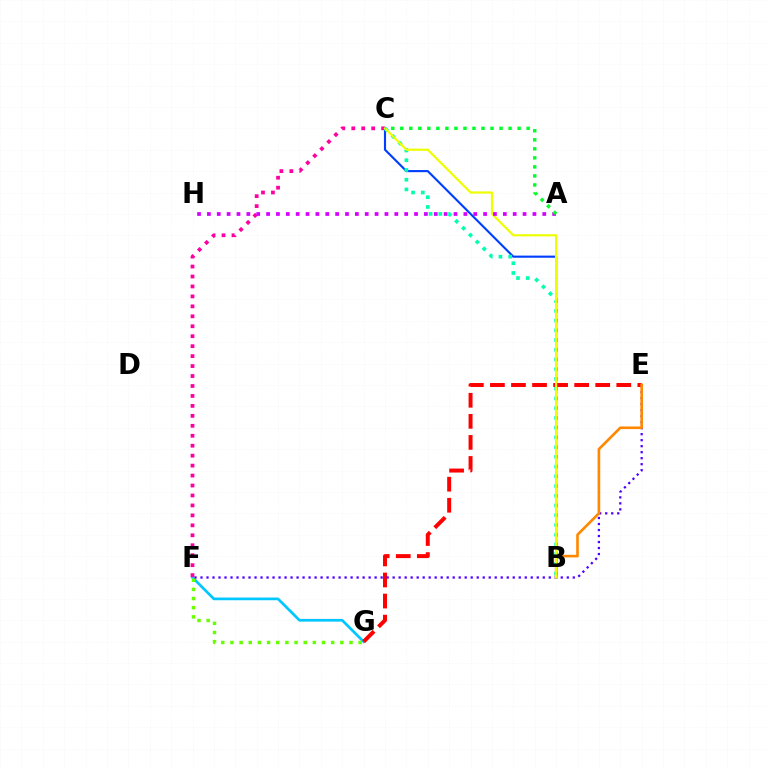{('F', 'G'): [{'color': '#00c7ff', 'line_style': 'solid', 'thickness': 1.95}, {'color': '#66ff00', 'line_style': 'dotted', 'thickness': 2.49}], ('E', 'G'): [{'color': '#ff0000', 'line_style': 'dashed', 'thickness': 2.86}], ('E', 'F'): [{'color': '#4f00ff', 'line_style': 'dotted', 'thickness': 1.63}], ('C', 'F'): [{'color': '#ff00a0', 'line_style': 'dotted', 'thickness': 2.7}], ('B', 'E'): [{'color': '#ff8800', 'line_style': 'solid', 'thickness': 1.89}], ('B', 'C'): [{'color': '#003fff', 'line_style': 'solid', 'thickness': 1.53}, {'color': '#00ffaf', 'line_style': 'dotted', 'thickness': 2.64}, {'color': '#eeff00', 'line_style': 'solid', 'thickness': 1.58}], ('A', 'H'): [{'color': '#d600ff', 'line_style': 'dotted', 'thickness': 2.68}], ('A', 'C'): [{'color': '#00ff27', 'line_style': 'dotted', 'thickness': 2.45}]}